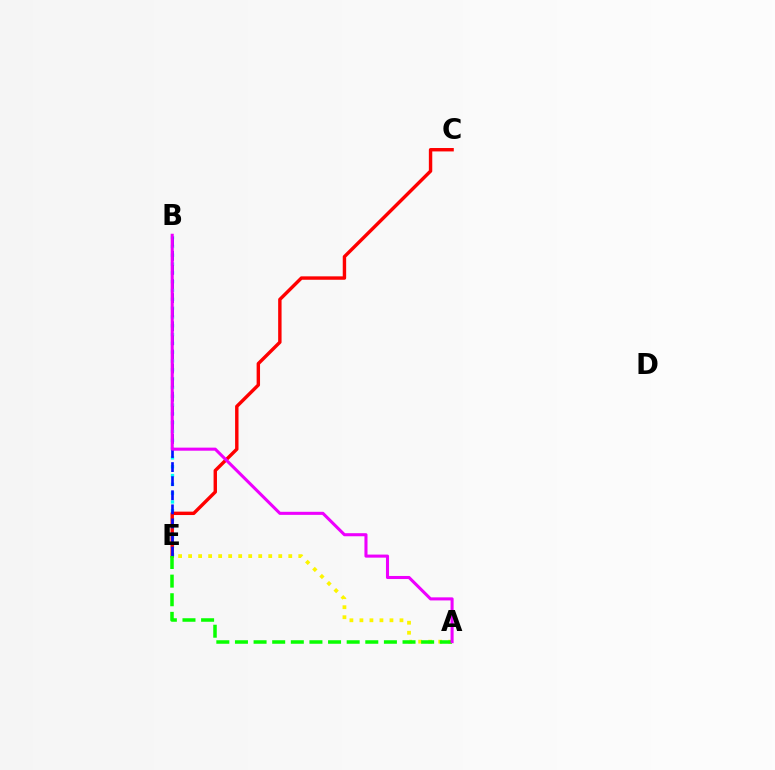{('B', 'E'): [{'color': '#00fff6', 'line_style': 'dotted', 'thickness': 2.39}, {'color': '#0010ff', 'line_style': 'dashed', 'thickness': 1.91}], ('C', 'E'): [{'color': '#ff0000', 'line_style': 'solid', 'thickness': 2.45}], ('A', 'E'): [{'color': '#fcf500', 'line_style': 'dotted', 'thickness': 2.72}, {'color': '#08ff00', 'line_style': 'dashed', 'thickness': 2.53}], ('A', 'B'): [{'color': '#ee00ff', 'line_style': 'solid', 'thickness': 2.21}]}